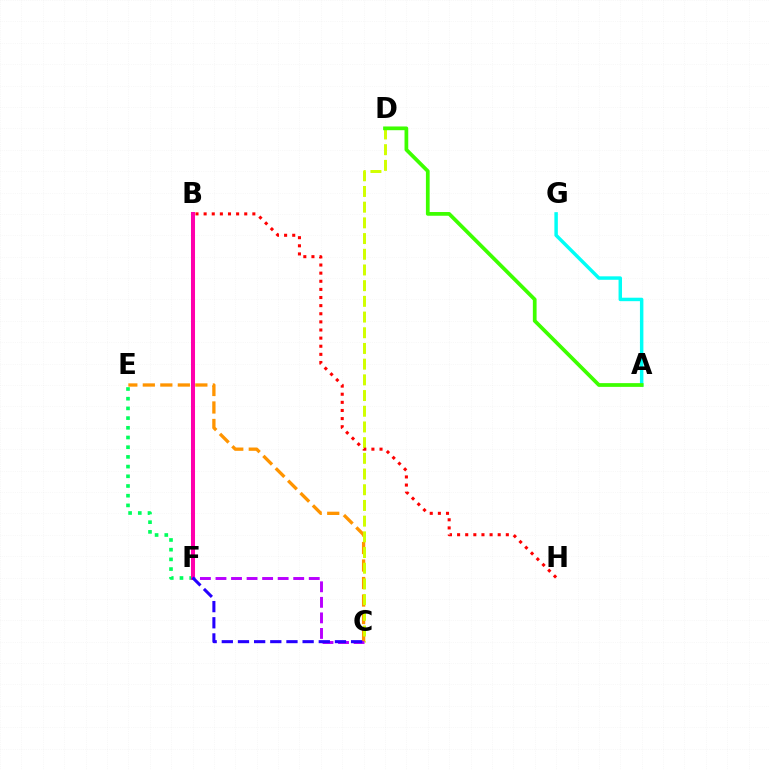{('B', 'F'): [{'color': '#0074ff', 'line_style': 'dotted', 'thickness': 2.05}, {'color': '#ff00ac', 'line_style': 'solid', 'thickness': 2.9}], ('E', 'F'): [{'color': '#00ff5c', 'line_style': 'dotted', 'thickness': 2.64}], ('C', 'E'): [{'color': '#ff9400', 'line_style': 'dashed', 'thickness': 2.38}], ('C', 'D'): [{'color': '#d1ff00', 'line_style': 'dashed', 'thickness': 2.13}], ('A', 'G'): [{'color': '#00fff6', 'line_style': 'solid', 'thickness': 2.49}], ('B', 'H'): [{'color': '#ff0000', 'line_style': 'dotted', 'thickness': 2.21}], ('A', 'D'): [{'color': '#3dff00', 'line_style': 'solid', 'thickness': 2.69}], ('C', 'F'): [{'color': '#b900ff', 'line_style': 'dashed', 'thickness': 2.11}, {'color': '#2500ff', 'line_style': 'dashed', 'thickness': 2.2}]}